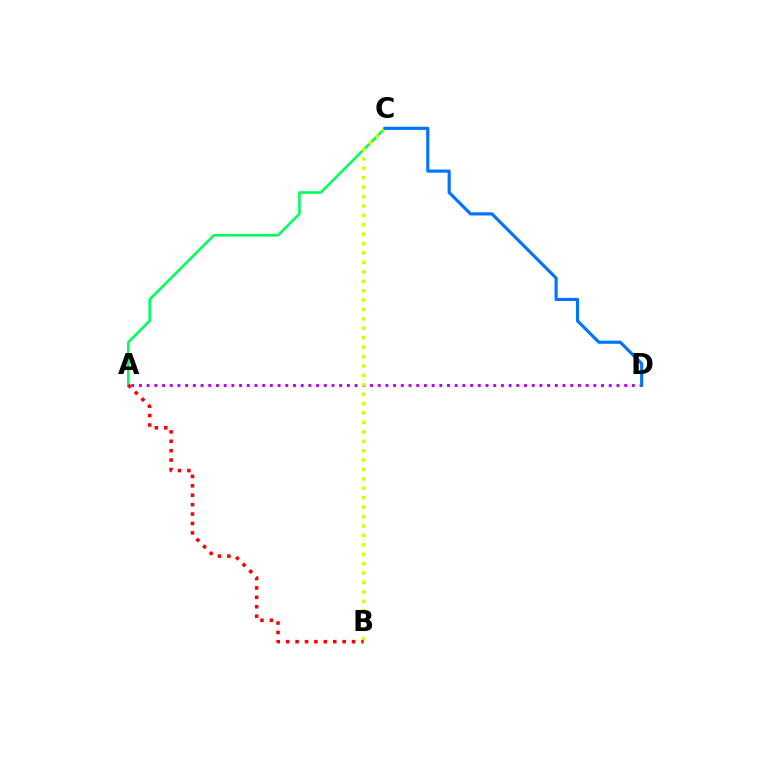{('A', 'C'): [{'color': '#00ff5c', 'line_style': 'solid', 'thickness': 1.88}], ('A', 'D'): [{'color': '#b900ff', 'line_style': 'dotted', 'thickness': 2.09}], ('B', 'C'): [{'color': '#d1ff00', 'line_style': 'dotted', 'thickness': 2.56}], ('A', 'B'): [{'color': '#ff0000', 'line_style': 'dotted', 'thickness': 2.56}], ('C', 'D'): [{'color': '#0074ff', 'line_style': 'solid', 'thickness': 2.26}]}